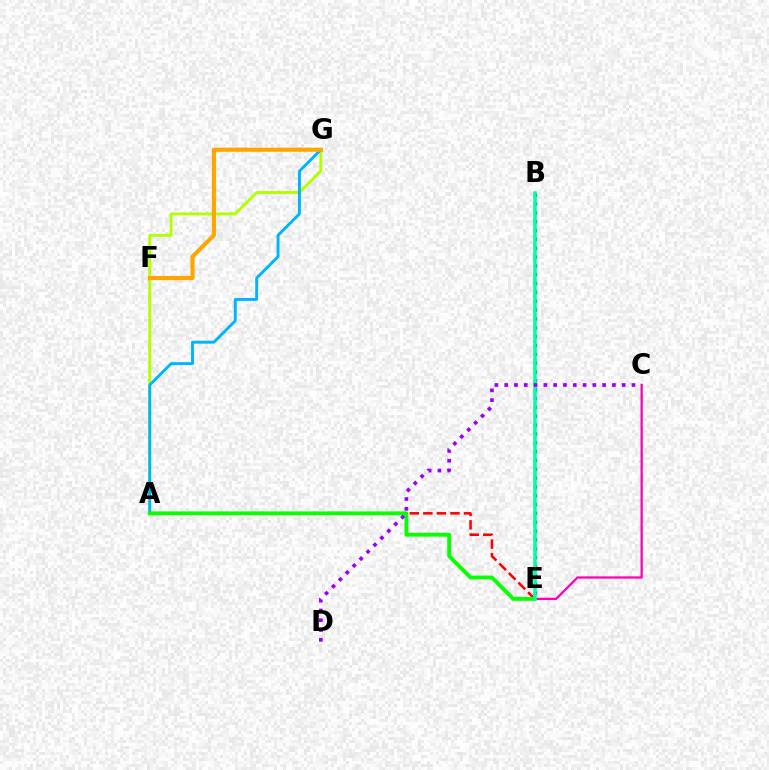{('B', 'E'): [{'color': '#0010ff', 'line_style': 'dotted', 'thickness': 2.4}, {'color': '#00ff9d', 'line_style': 'solid', 'thickness': 2.53}], ('A', 'G'): [{'color': '#b3ff00', 'line_style': 'solid', 'thickness': 2.1}, {'color': '#00b5ff', 'line_style': 'solid', 'thickness': 2.09}], ('A', 'E'): [{'color': '#ff0000', 'line_style': 'dashed', 'thickness': 1.84}, {'color': '#08ff00', 'line_style': 'solid', 'thickness': 2.78}], ('C', 'E'): [{'color': '#ff00bd', 'line_style': 'solid', 'thickness': 1.65}], ('F', 'G'): [{'color': '#ffa500', 'line_style': 'solid', 'thickness': 2.96}], ('C', 'D'): [{'color': '#9b00ff', 'line_style': 'dotted', 'thickness': 2.66}]}